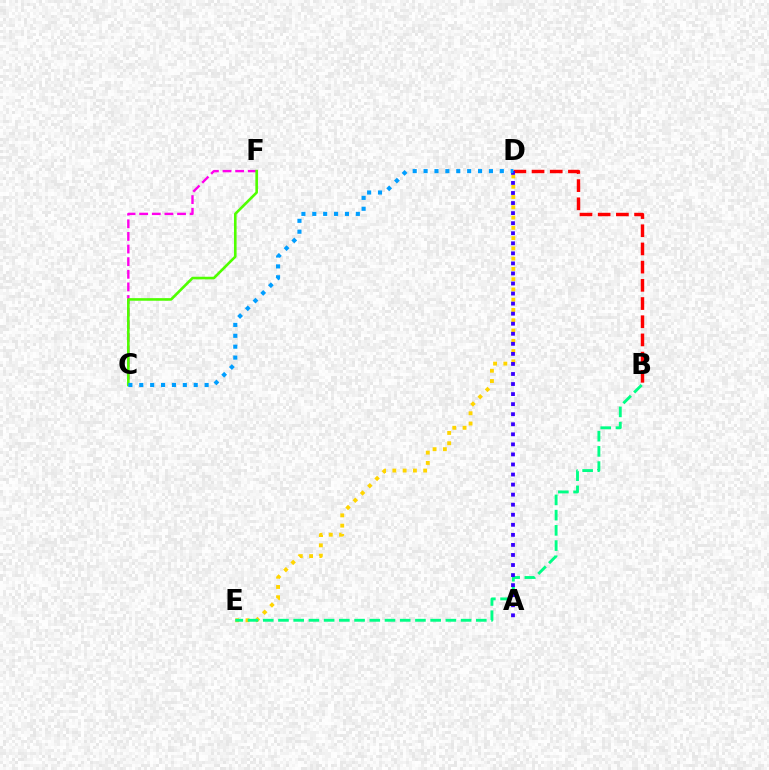{('D', 'E'): [{'color': '#ffd500', 'line_style': 'dotted', 'thickness': 2.79}], ('C', 'F'): [{'color': '#ff00ed', 'line_style': 'dashed', 'thickness': 1.71}, {'color': '#4fff00', 'line_style': 'solid', 'thickness': 1.88}], ('B', 'E'): [{'color': '#00ff86', 'line_style': 'dashed', 'thickness': 2.07}], ('B', 'D'): [{'color': '#ff0000', 'line_style': 'dashed', 'thickness': 2.47}], ('A', 'D'): [{'color': '#3700ff', 'line_style': 'dotted', 'thickness': 2.73}], ('C', 'D'): [{'color': '#009eff', 'line_style': 'dotted', 'thickness': 2.96}]}